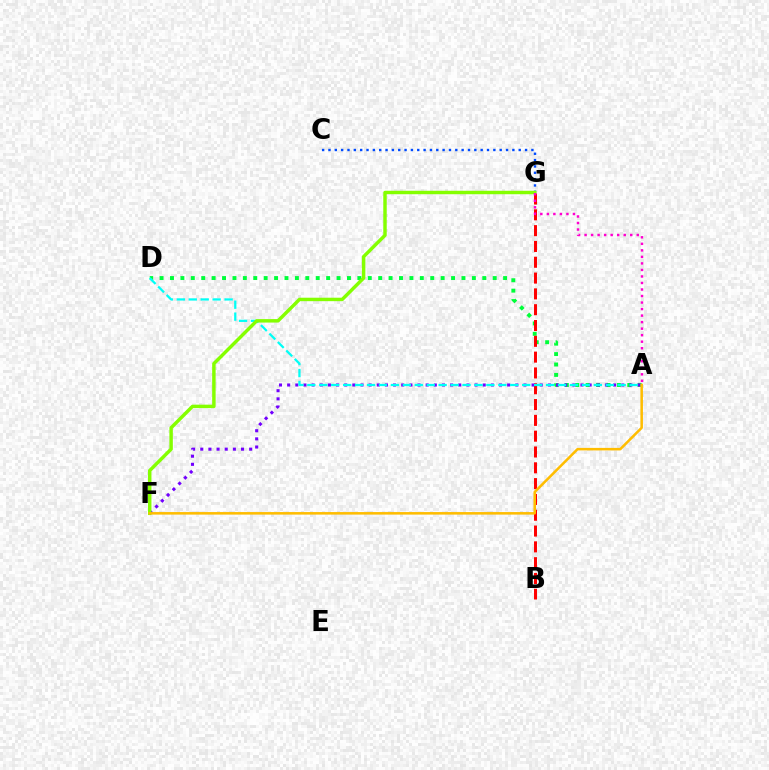{('A', 'D'): [{'color': '#00ff39', 'line_style': 'dotted', 'thickness': 2.83}, {'color': '#00fff6', 'line_style': 'dashed', 'thickness': 1.62}], ('B', 'G'): [{'color': '#ff0000', 'line_style': 'dashed', 'thickness': 2.15}], ('A', 'F'): [{'color': '#7200ff', 'line_style': 'dotted', 'thickness': 2.21}, {'color': '#ffbd00', 'line_style': 'solid', 'thickness': 1.83}], ('C', 'G'): [{'color': '#004bff', 'line_style': 'dotted', 'thickness': 1.72}], ('F', 'G'): [{'color': '#84ff00', 'line_style': 'solid', 'thickness': 2.48}], ('A', 'G'): [{'color': '#ff00cf', 'line_style': 'dotted', 'thickness': 1.77}]}